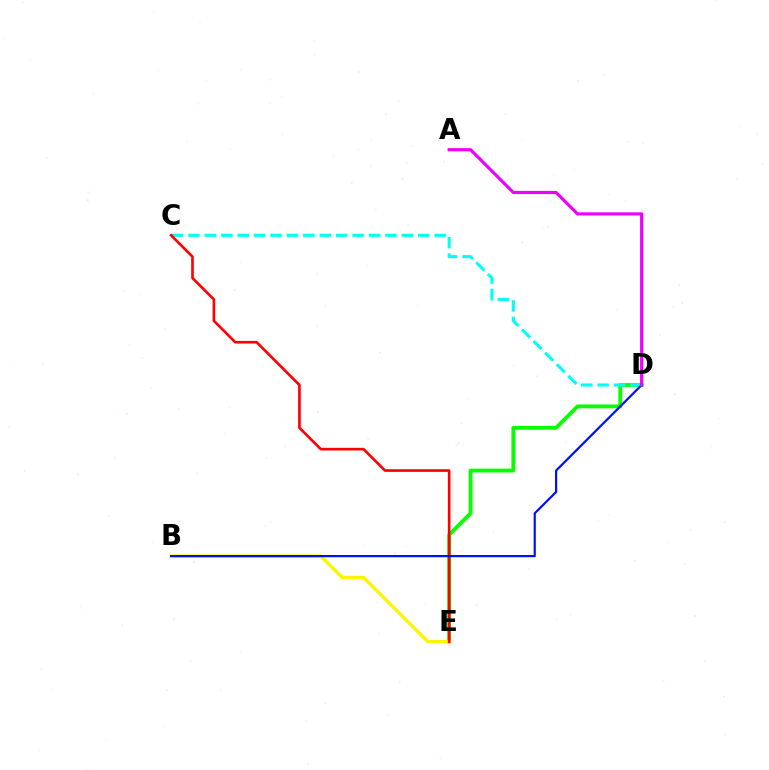{('D', 'E'): [{'color': '#08ff00', 'line_style': 'solid', 'thickness': 2.77}], ('B', 'E'): [{'color': '#fcf500', 'line_style': 'solid', 'thickness': 2.44}], ('C', 'D'): [{'color': '#00fff6', 'line_style': 'dashed', 'thickness': 2.23}], ('C', 'E'): [{'color': '#ff0000', 'line_style': 'solid', 'thickness': 1.9}], ('B', 'D'): [{'color': '#0010ff', 'line_style': 'solid', 'thickness': 1.59}], ('A', 'D'): [{'color': '#ee00ff', 'line_style': 'solid', 'thickness': 2.28}]}